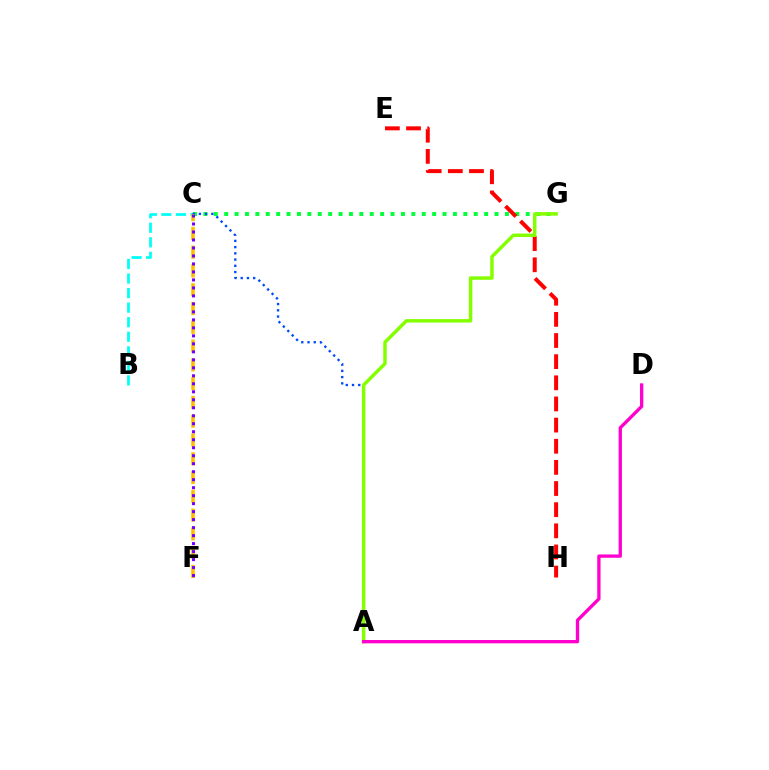{('B', 'C'): [{'color': '#00fff6', 'line_style': 'dashed', 'thickness': 1.98}], ('C', 'G'): [{'color': '#00ff39', 'line_style': 'dotted', 'thickness': 2.83}], ('A', 'C'): [{'color': '#004bff', 'line_style': 'dotted', 'thickness': 1.69}], ('E', 'H'): [{'color': '#ff0000', 'line_style': 'dashed', 'thickness': 2.87}], ('A', 'G'): [{'color': '#84ff00', 'line_style': 'solid', 'thickness': 2.49}], ('C', 'F'): [{'color': '#ffbd00', 'line_style': 'dashed', 'thickness': 2.55}, {'color': '#7200ff', 'line_style': 'dotted', 'thickness': 2.17}], ('A', 'D'): [{'color': '#ff00cf', 'line_style': 'solid', 'thickness': 2.38}]}